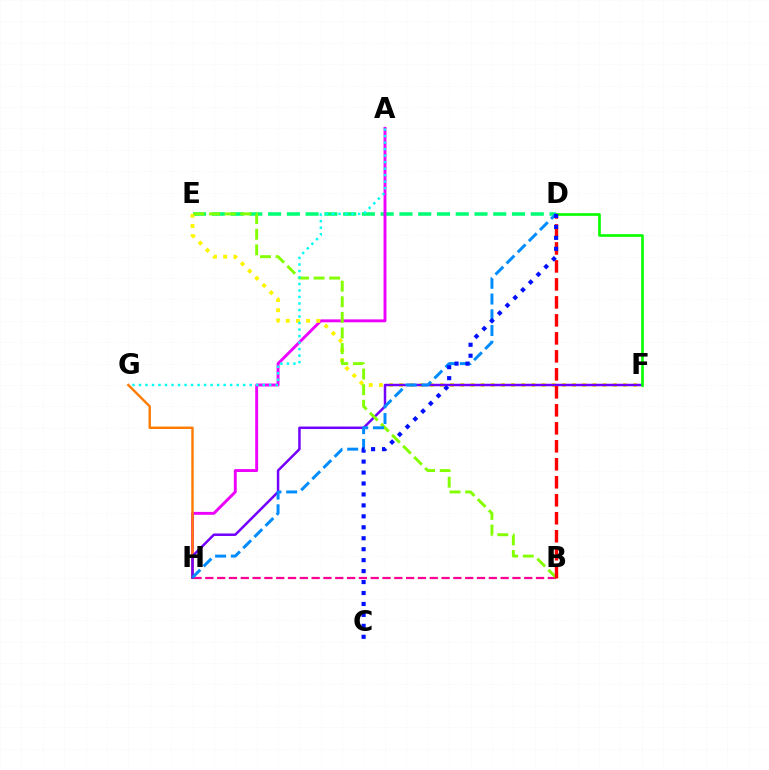{('D', 'E'): [{'color': '#00ff74', 'line_style': 'dashed', 'thickness': 2.55}], ('A', 'H'): [{'color': '#ee00ff', 'line_style': 'solid', 'thickness': 2.1}], ('E', 'F'): [{'color': '#fcf500', 'line_style': 'dotted', 'thickness': 2.76}], ('G', 'H'): [{'color': '#ff7c00', 'line_style': 'solid', 'thickness': 1.74}], ('B', 'H'): [{'color': '#ff0094', 'line_style': 'dashed', 'thickness': 1.6}], ('F', 'H'): [{'color': '#7200ff', 'line_style': 'solid', 'thickness': 1.79}], ('D', 'F'): [{'color': '#08ff00', 'line_style': 'solid', 'thickness': 1.92}], ('B', 'E'): [{'color': '#84ff00', 'line_style': 'dashed', 'thickness': 2.12}], ('D', 'H'): [{'color': '#008cff', 'line_style': 'dashed', 'thickness': 2.14}], ('B', 'D'): [{'color': '#ff0000', 'line_style': 'dashed', 'thickness': 2.44}], ('C', 'D'): [{'color': '#0010ff', 'line_style': 'dotted', 'thickness': 2.98}], ('A', 'G'): [{'color': '#00fff6', 'line_style': 'dotted', 'thickness': 1.77}]}